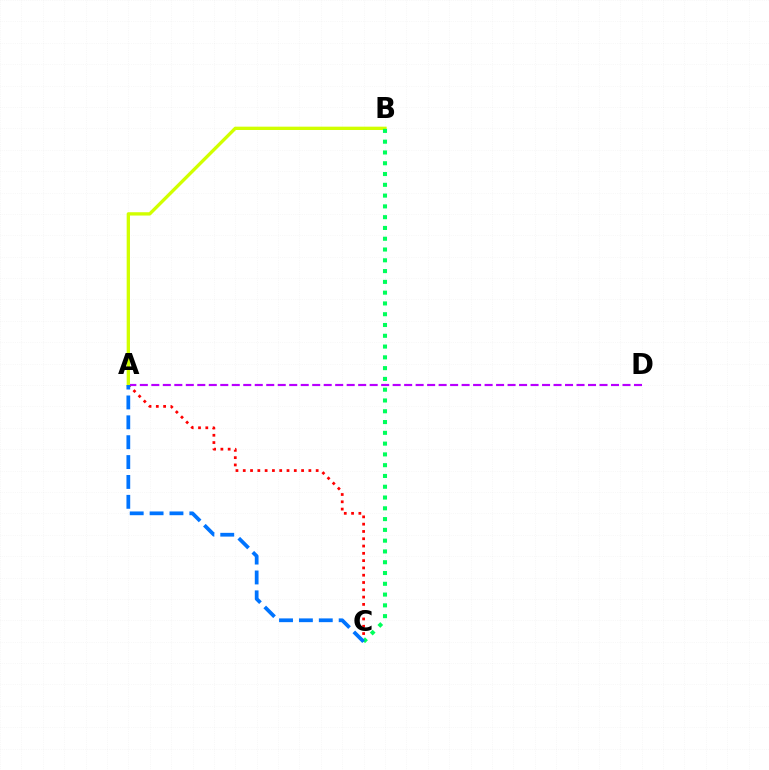{('A', 'C'): [{'color': '#ff0000', 'line_style': 'dotted', 'thickness': 1.98}, {'color': '#0074ff', 'line_style': 'dashed', 'thickness': 2.7}], ('A', 'D'): [{'color': '#b900ff', 'line_style': 'dashed', 'thickness': 1.56}], ('A', 'B'): [{'color': '#d1ff00', 'line_style': 'solid', 'thickness': 2.4}], ('B', 'C'): [{'color': '#00ff5c', 'line_style': 'dotted', 'thickness': 2.93}]}